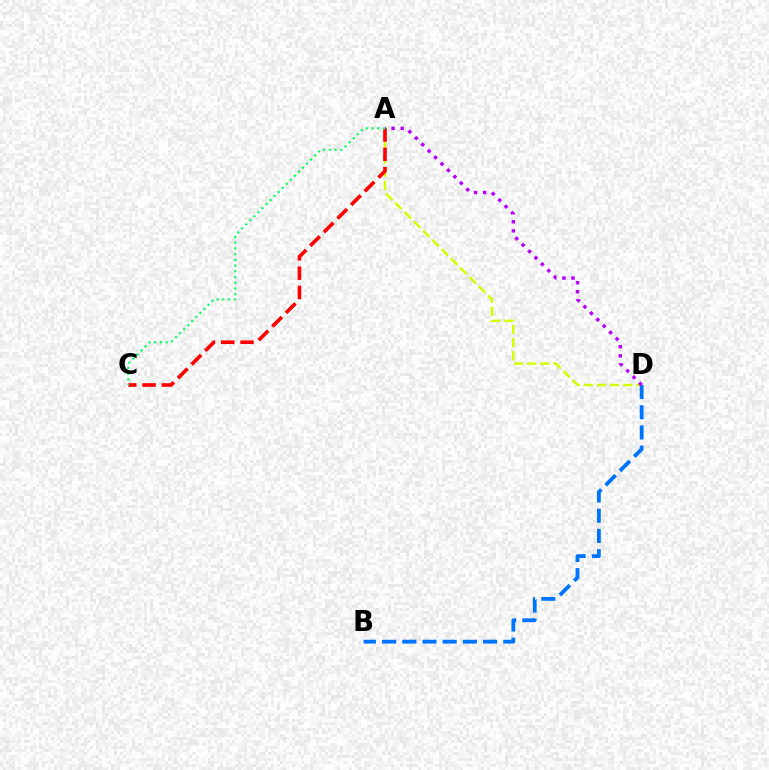{('A', 'D'): [{'color': '#d1ff00', 'line_style': 'dashed', 'thickness': 1.78}, {'color': '#b900ff', 'line_style': 'dotted', 'thickness': 2.47}], ('A', 'C'): [{'color': '#ff0000', 'line_style': 'dashed', 'thickness': 2.62}, {'color': '#00ff5c', 'line_style': 'dotted', 'thickness': 1.56}], ('B', 'D'): [{'color': '#0074ff', 'line_style': 'dashed', 'thickness': 2.74}]}